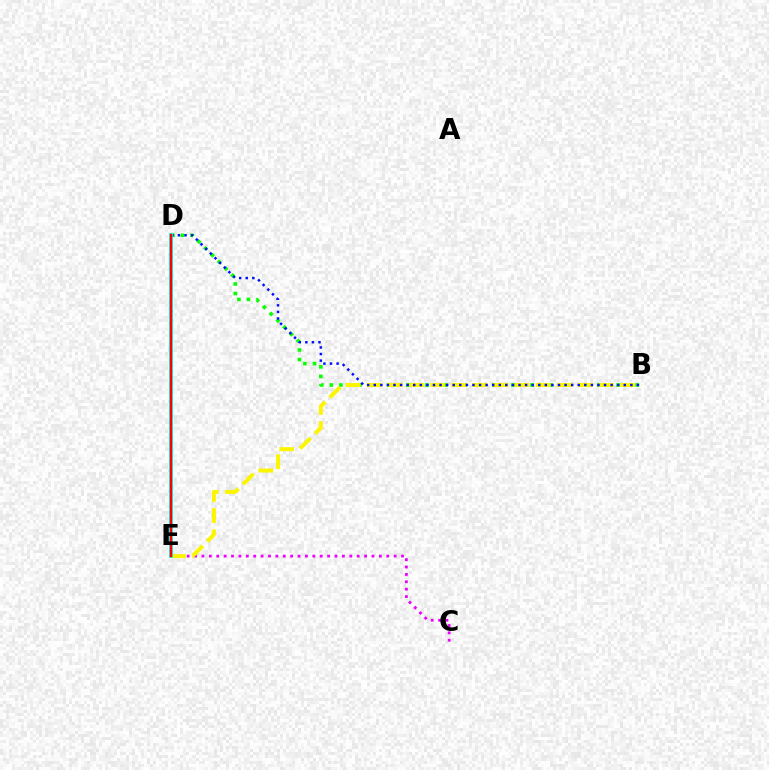{('B', 'D'): [{'color': '#08ff00', 'line_style': 'dotted', 'thickness': 2.6}, {'color': '#0010ff', 'line_style': 'dotted', 'thickness': 1.79}], ('C', 'E'): [{'color': '#ee00ff', 'line_style': 'dotted', 'thickness': 2.01}], ('B', 'E'): [{'color': '#fcf500', 'line_style': 'dashed', 'thickness': 2.87}], ('D', 'E'): [{'color': '#00fff6', 'line_style': 'solid', 'thickness': 2.74}, {'color': '#ff0000', 'line_style': 'solid', 'thickness': 1.72}]}